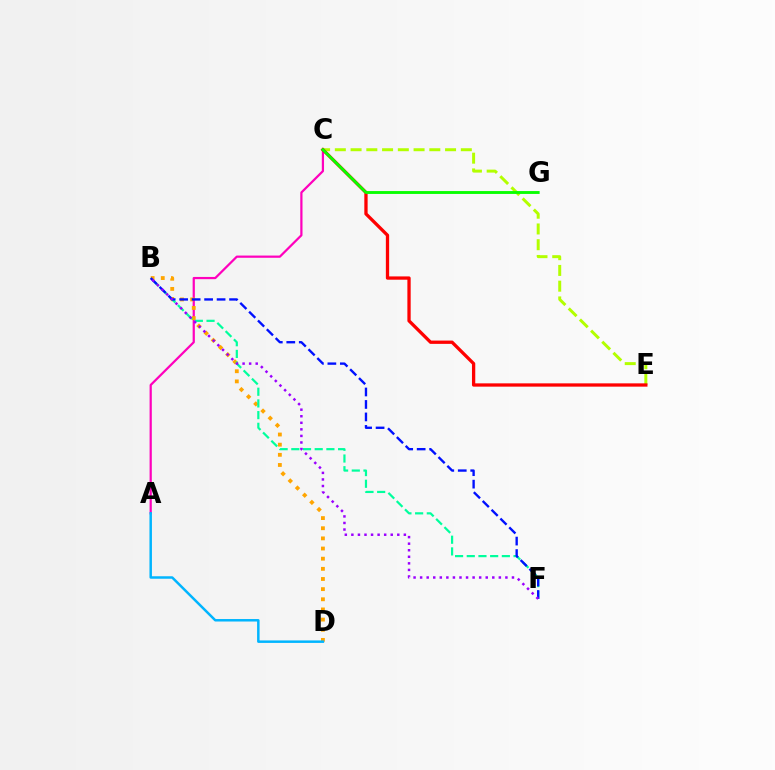{('C', 'E'): [{'color': '#b3ff00', 'line_style': 'dashed', 'thickness': 2.14}, {'color': '#ff0000', 'line_style': 'solid', 'thickness': 2.37}], ('A', 'C'): [{'color': '#ff00bd', 'line_style': 'solid', 'thickness': 1.6}], ('B', 'D'): [{'color': '#ffa500', 'line_style': 'dotted', 'thickness': 2.76}], ('A', 'D'): [{'color': '#00b5ff', 'line_style': 'solid', 'thickness': 1.79}], ('B', 'F'): [{'color': '#00ff9d', 'line_style': 'dashed', 'thickness': 1.59}, {'color': '#0010ff', 'line_style': 'dashed', 'thickness': 1.69}, {'color': '#9b00ff', 'line_style': 'dotted', 'thickness': 1.78}], ('C', 'G'): [{'color': '#08ff00', 'line_style': 'solid', 'thickness': 2.06}]}